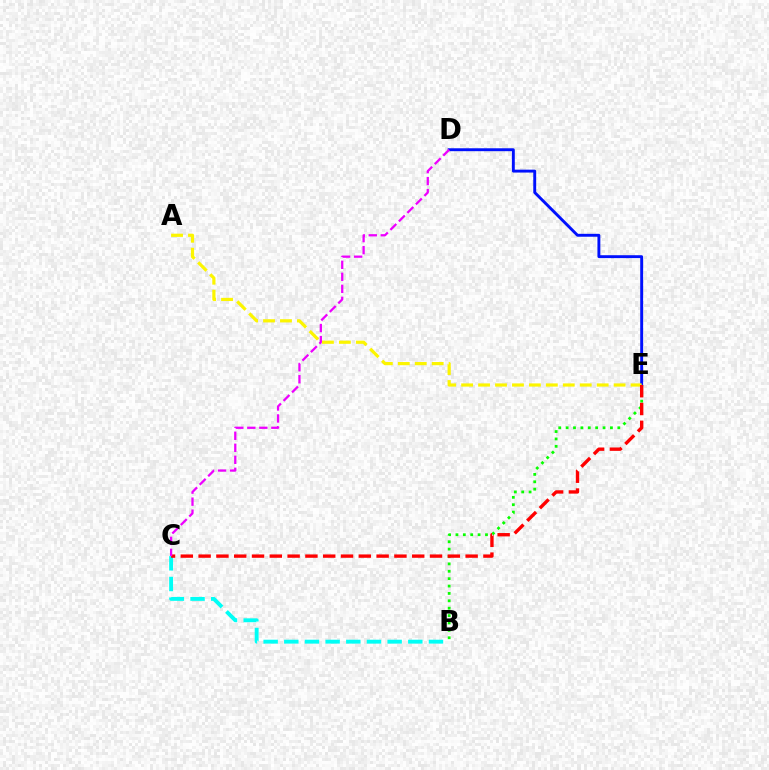{('B', 'E'): [{'color': '#08ff00', 'line_style': 'dotted', 'thickness': 2.01}], ('D', 'E'): [{'color': '#0010ff', 'line_style': 'solid', 'thickness': 2.09}], ('A', 'E'): [{'color': '#fcf500', 'line_style': 'dashed', 'thickness': 2.3}], ('B', 'C'): [{'color': '#00fff6', 'line_style': 'dashed', 'thickness': 2.81}], ('C', 'E'): [{'color': '#ff0000', 'line_style': 'dashed', 'thickness': 2.42}], ('C', 'D'): [{'color': '#ee00ff', 'line_style': 'dashed', 'thickness': 1.63}]}